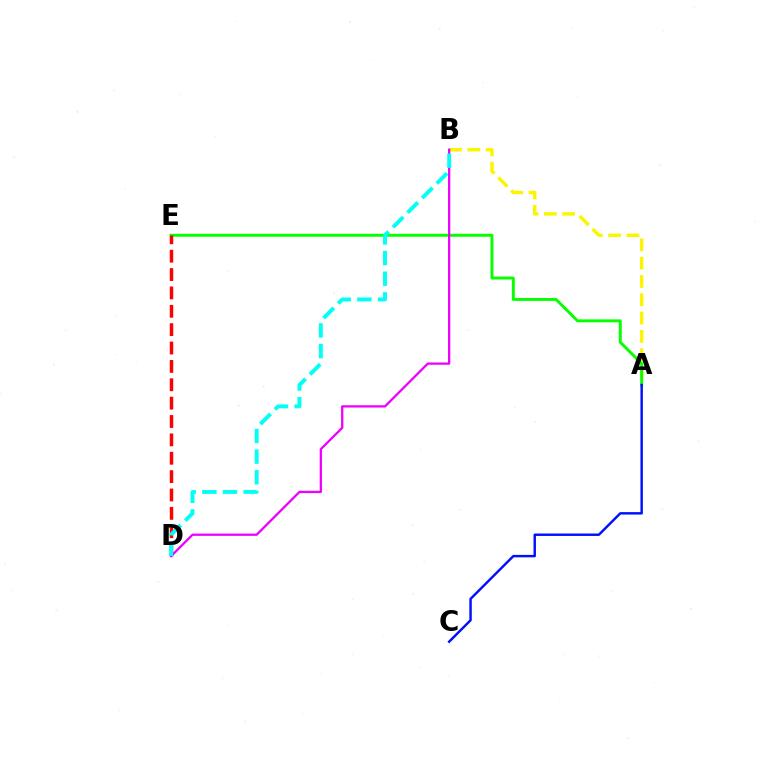{('A', 'B'): [{'color': '#fcf500', 'line_style': 'dashed', 'thickness': 2.49}], ('A', 'E'): [{'color': '#08ff00', 'line_style': 'solid', 'thickness': 2.11}], ('D', 'E'): [{'color': '#ff0000', 'line_style': 'dashed', 'thickness': 2.5}], ('B', 'D'): [{'color': '#ee00ff', 'line_style': 'solid', 'thickness': 1.65}, {'color': '#00fff6', 'line_style': 'dashed', 'thickness': 2.81}], ('A', 'C'): [{'color': '#0010ff', 'line_style': 'solid', 'thickness': 1.76}]}